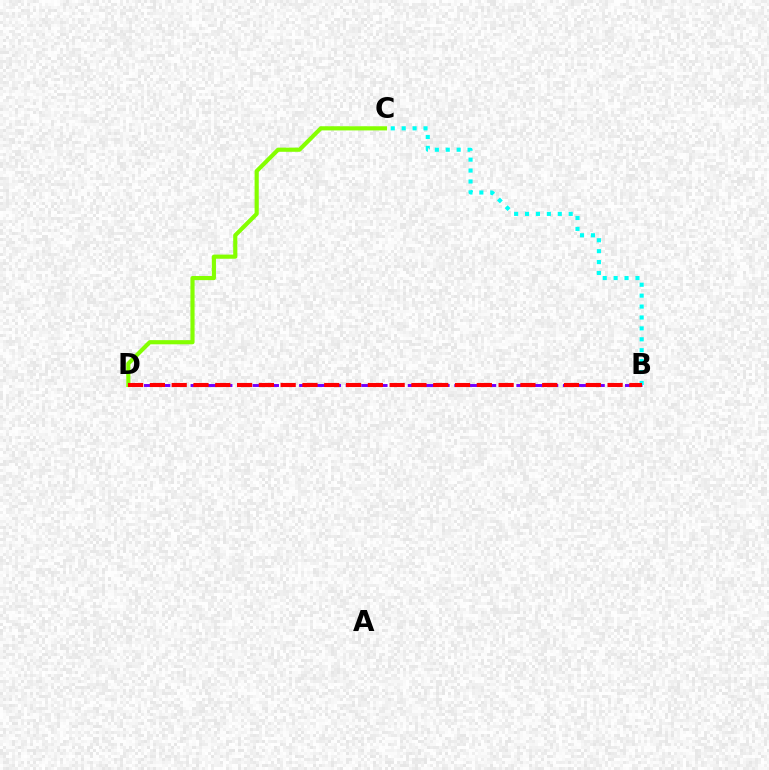{('B', 'D'): [{'color': '#7200ff', 'line_style': 'dashed', 'thickness': 2.11}, {'color': '#ff0000', 'line_style': 'dashed', 'thickness': 2.96}], ('B', 'C'): [{'color': '#00fff6', 'line_style': 'dotted', 'thickness': 2.96}], ('C', 'D'): [{'color': '#84ff00', 'line_style': 'solid', 'thickness': 2.99}]}